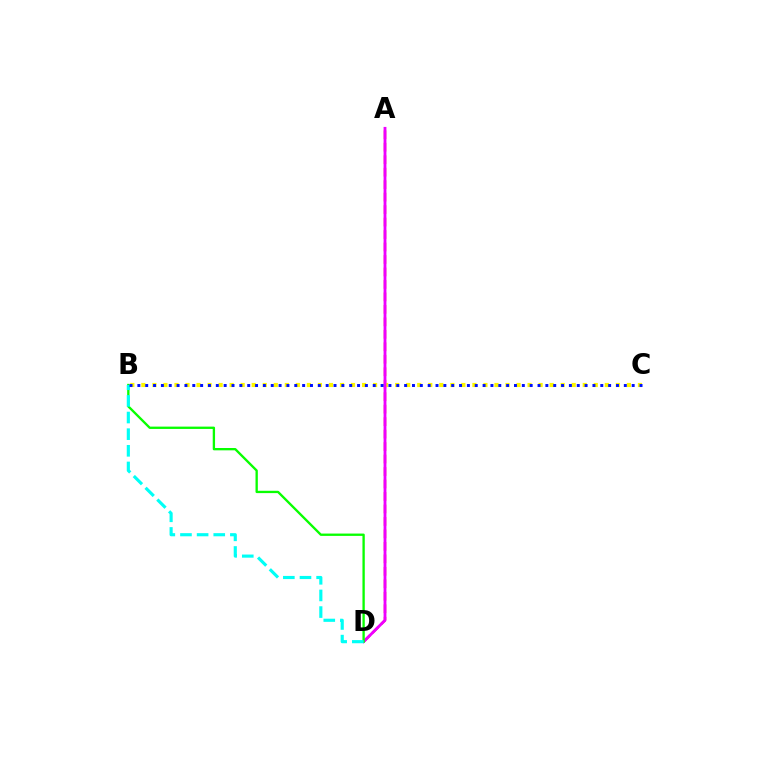{('A', 'D'): [{'color': '#ff0000', 'line_style': 'dashed', 'thickness': 1.69}, {'color': '#ee00ff', 'line_style': 'solid', 'thickness': 2.03}], ('B', 'C'): [{'color': '#fcf500', 'line_style': 'dotted', 'thickness': 3.0}, {'color': '#0010ff', 'line_style': 'dotted', 'thickness': 2.13}], ('B', 'D'): [{'color': '#08ff00', 'line_style': 'solid', 'thickness': 1.68}, {'color': '#00fff6', 'line_style': 'dashed', 'thickness': 2.26}]}